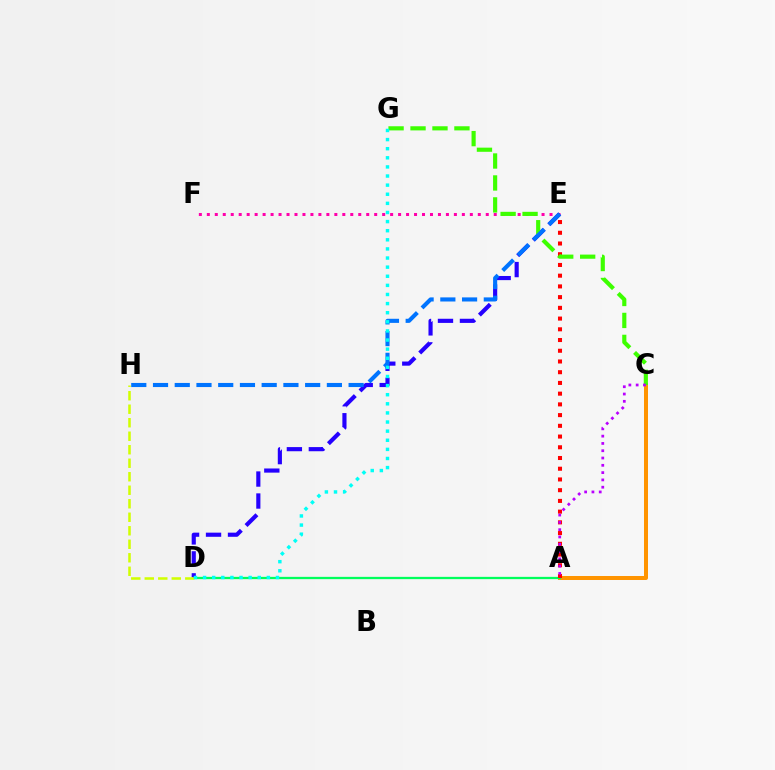{('E', 'F'): [{'color': '#ff00ac', 'line_style': 'dotted', 'thickness': 2.17}], ('A', 'C'): [{'color': '#ff9400', 'line_style': 'solid', 'thickness': 2.88}, {'color': '#b900ff', 'line_style': 'dotted', 'thickness': 1.98}], ('A', 'D'): [{'color': '#00ff5c', 'line_style': 'solid', 'thickness': 1.64}], ('D', 'E'): [{'color': '#2500ff', 'line_style': 'dashed', 'thickness': 2.99}], ('A', 'E'): [{'color': '#ff0000', 'line_style': 'dotted', 'thickness': 2.91}], ('D', 'H'): [{'color': '#d1ff00', 'line_style': 'dashed', 'thickness': 1.83}], ('C', 'G'): [{'color': '#3dff00', 'line_style': 'dashed', 'thickness': 2.98}], ('E', 'H'): [{'color': '#0074ff', 'line_style': 'dashed', 'thickness': 2.95}], ('D', 'G'): [{'color': '#00fff6', 'line_style': 'dotted', 'thickness': 2.48}]}